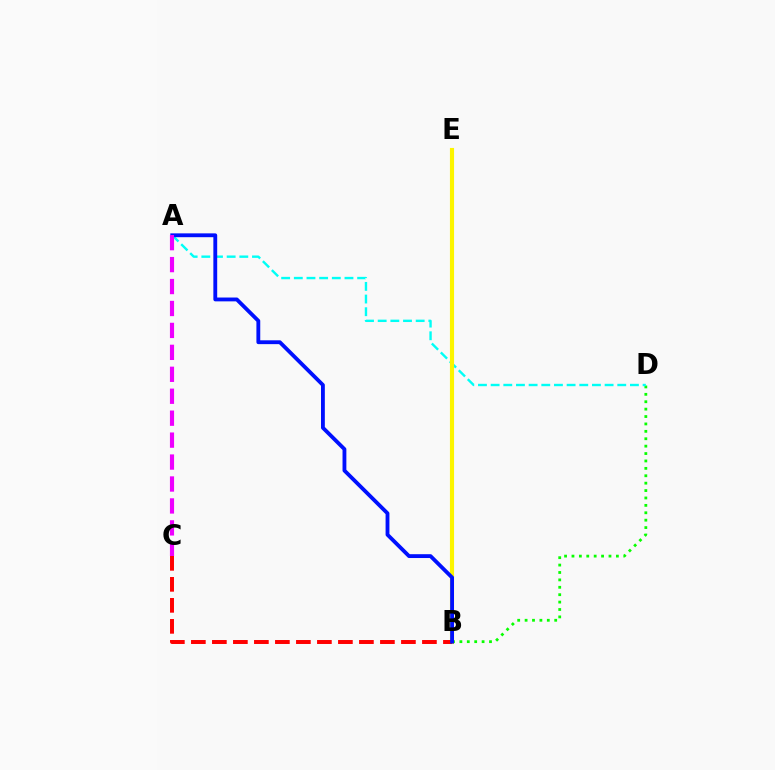{('B', 'D'): [{'color': '#08ff00', 'line_style': 'dotted', 'thickness': 2.01}], ('A', 'D'): [{'color': '#00fff6', 'line_style': 'dashed', 'thickness': 1.72}], ('B', 'E'): [{'color': '#fcf500', 'line_style': 'solid', 'thickness': 2.97}], ('B', 'C'): [{'color': '#ff0000', 'line_style': 'dashed', 'thickness': 2.85}], ('A', 'B'): [{'color': '#0010ff', 'line_style': 'solid', 'thickness': 2.76}], ('A', 'C'): [{'color': '#ee00ff', 'line_style': 'dashed', 'thickness': 2.98}]}